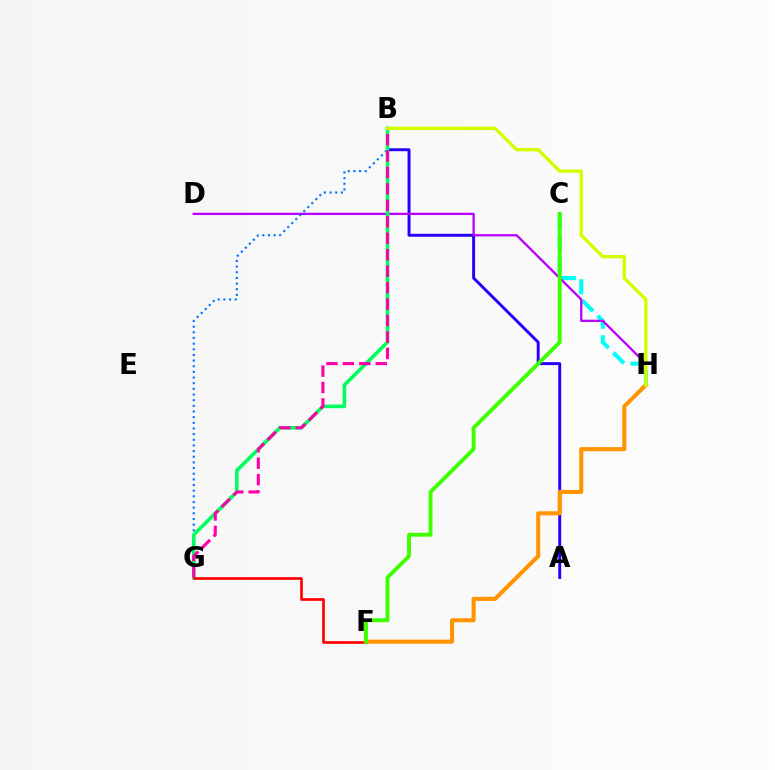{('C', 'H'): [{'color': '#00fff6', 'line_style': 'dashed', 'thickness': 2.95}], ('A', 'B'): [{'color': '#2500ff', 'line_style': 'solid', 'thickness': 2.12}], ('D', 'H'): [{'color': '#b900ff', 'line_style': 'solid', 'thickness': 1.65}], ('B', 'G'): [{'color': '#0074ff', 'line_style': 'dotted', 'thickness': 1.54}, {'color': '#00ff5c', 'line_style': 'solid', 'thickness': 2.59}, {'color': '#ff00ac', 'line_style': 'dashed', 'thickness': 2.23}], ('F', 'G'): [{'color': '#ff0000', 'line_style': 'solid', 'thickness': 1.92}], ('F', 'H'): [{'color': '#ff9400', 'line_style': 'solid', 'thickness': 2.94}], ('C', 'F'): [{'color': '#3dff00', 'line_style': 'solid', 'thickness': 2.8}], ('B', 'H'): [{'color': '#d1ff00', 'line_style': 'solid', 'thickness': 2.43}]}